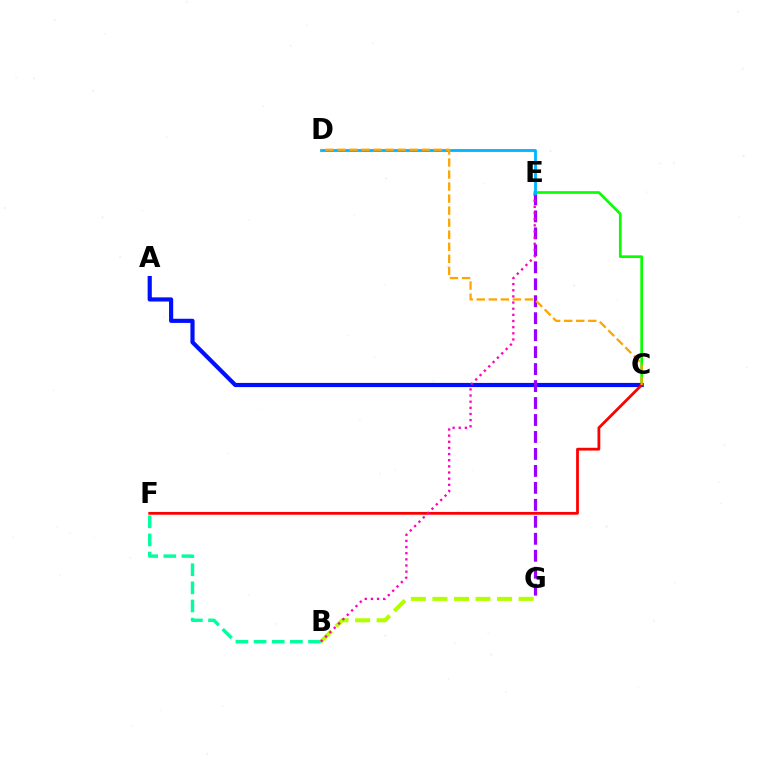{('B', 'F'): [{'color': '#00ff9d', 'line_style': 'dashed', 'thickness': 2.46}], ('C', 'E'): [{'color': '#08ff00', 'line_style': 'solid', 'thickness': 1.93}], ('B', 'G'): [{'color': '#b3ff00', 'line_style': 'dashed', 'thickness': 2.93}], ('A', 'C'): [{'color': '#0010ff', 'line_style': 'solid', 'thickness': 3.0}], ('C', 'F'): [{'color': '#ff0000', 'line_style': 'solid', 'thickness': 2.0}], ('E', 'G'): [{'color': '#9b00ff', 'line_style': 'dashed', 'thickness': 2.31}], ('B', 'E'): [{'color': '#ff00bd', 'line_style': 'dotted', 'thickness': 1.67}], ('D', 'E'): [{'color': '#00b5ff', 'line_style': 'solid', 'thickness': 2.04}], ('C', 'D'): [{'color': '#ffa500', 'line_style': 'dashed', 'thickness': 1.64}]}